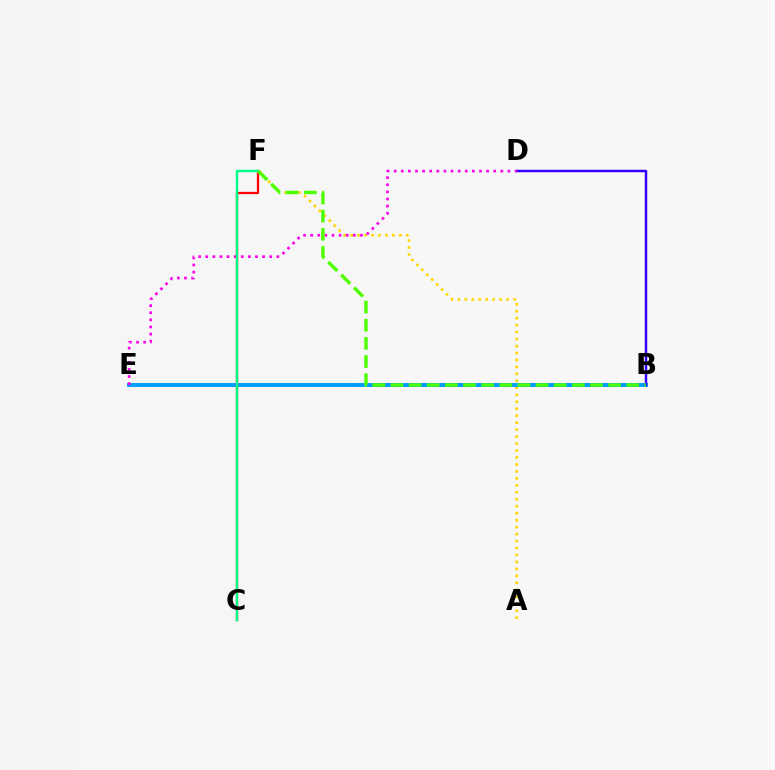{('A', 'F'): [{'color': '#ffd500', 'line_style': 'dotted', 'thickness': 1.89}], ('B', 'E'): [{'color': '#009eff', 'line_style': 'solid', 'thickness': 2.84}], ('B', 'D'): [{'color': '#3700ff', 'line_style': 'solid', 'thickness': 1.79}], ('D', 'E'): [{'color': '#ff00ed', 'line_style': 'dotted', 'thickness': 1.93}], ('C', 'F'): [{'color': '#ff0000', 'line_style': 'solid', 'thickness': 1.64}, {'color': '#00ff86', 'line_style': 'solid', 'thickness': 1.72}], ('B', 'F'): [{'color': '#4fff00', 'line_style': 'dashed', 'thickness': 2.46}]}